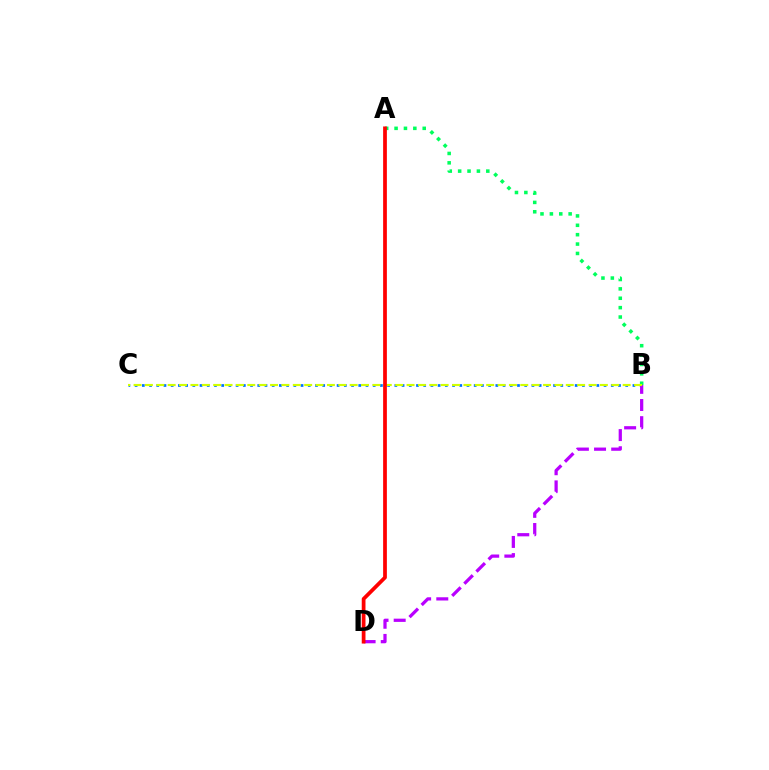{('B', 'C'): [{'color': '#0074ff', 'line_style': 'dotted', 'thickness': 1.96}, {'color': '#d1ff00', 'line_style': 'dashed', 'thickness': 1.55}], ('B', 'D'): [{'color': '#b900ff', 'line_style': 'dashed', 'thickness': 2.33}], ('A', 'B'): [{'color': '#00ff5c', 'line_style': 'dotted', 'thickness': 2.55}], ('A', 'D'): [{'color': '#ff0000', 'line_style': 'solid', 'thickness': 2.7}]}